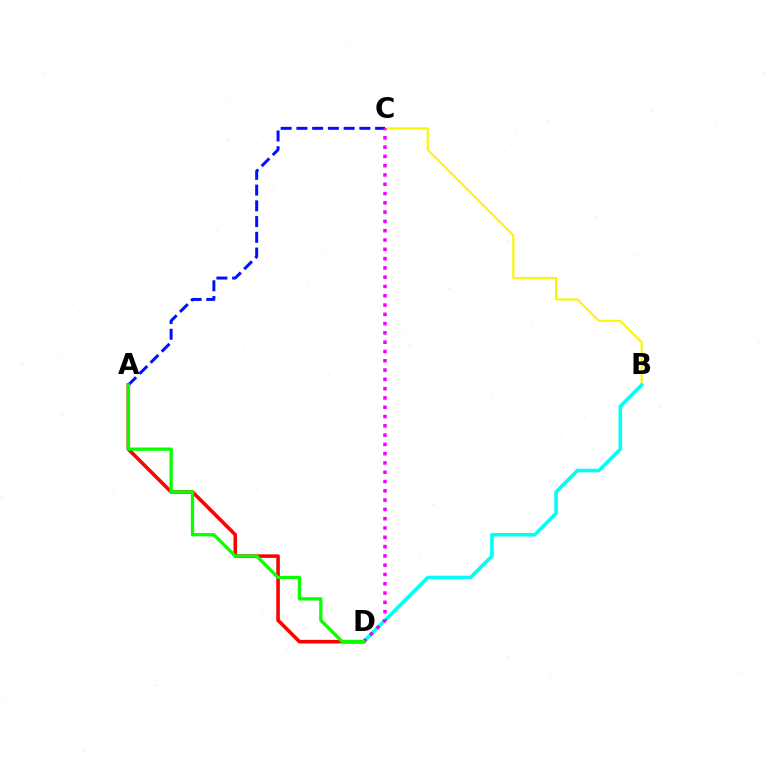{('B', 'C'): [{'color': '#fcf500', 'line_style': 'solid', 'thickness': 1.53}], ('A', 'D'): [{'color': '#ff0000', 'line_style': 'solid', 'thickness': 2.58}, {'color': '#08ff00', 'line_style': 'solid', 'thickness': 2.36}], ('B', 'D'): [{'color': '#00fff6', 'line_style': 'solid', 'thickness': 2.57}], ('A', 'C'): [{'color': '#0010ff', 'line_style': 'dashed', 'thickness': 2.14}], ('C', 'D'): [{'color': '#ee00ff', 'line_style': 'dotted', 'thickness': 2.52}]}